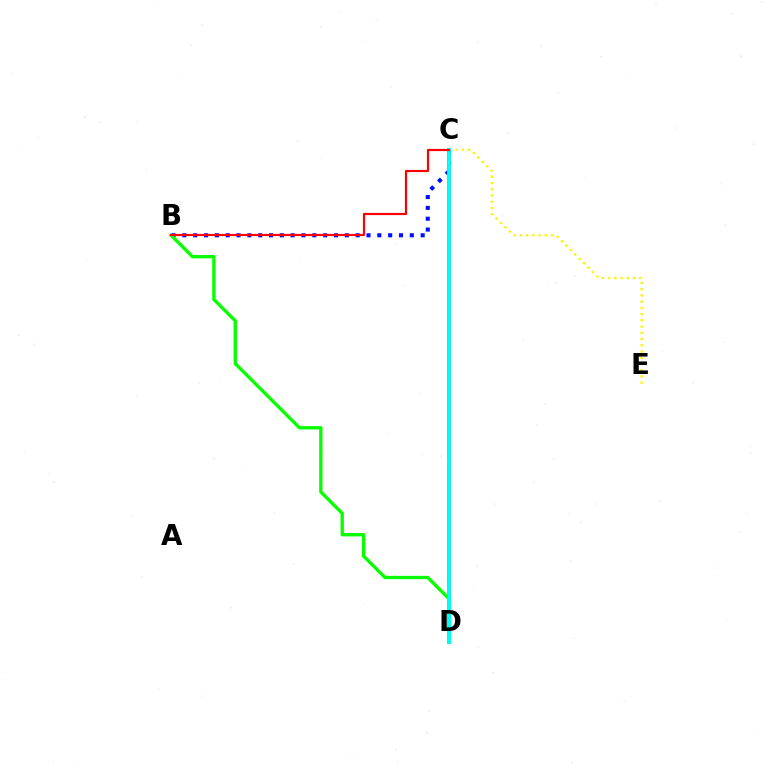{('B', 'C'): [{'color': '#0010ff', 'line_style': 'dotted', 'thickness': 2.94}, {'color': '#ff0000', 'line_style': 'solid', 'thickness': 1.57}], ('C', 'D'): [{'color': '#ee00ff', 'line_style': 'solid', 'thickness': 2.63}, {'color': '#00fff6', 'line_style': 'solid', 'thickness': 2.71}], ('C', 'E'): [{'color': '#fcf500', 'line_style': 'dotted', 'thickness': 1.69}], ('B', 'D'): [{'color': '#08ff00', 'line_style': 'solid', 'thickness': 2.4}]}